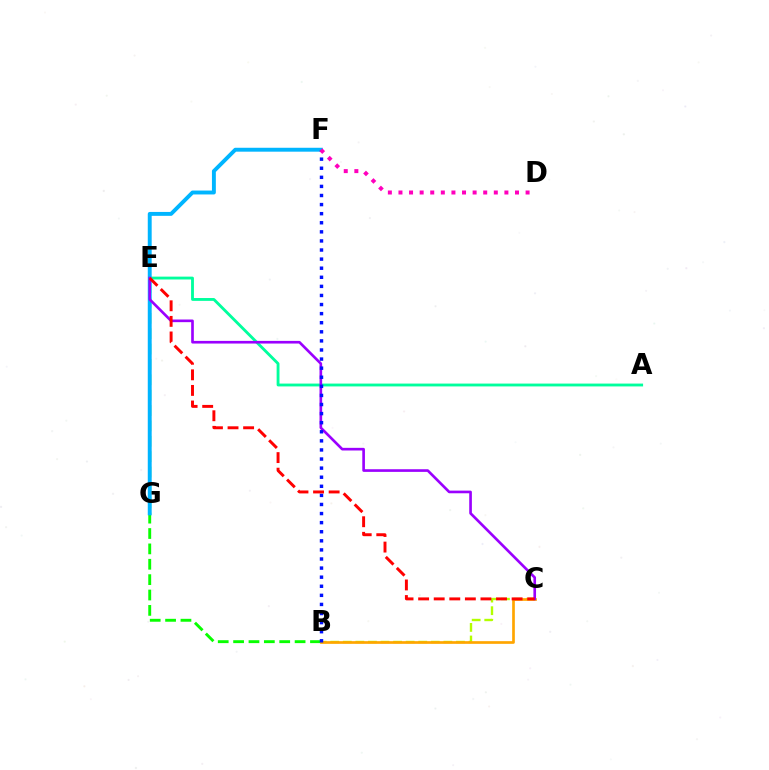{('A', 'E'): [{'color': '#00ff9d', 'line_style': 'solid', 'thickness': 2.05}], ('B', 'E'): [{'color': '#08ff00', 'line_style': 'dashed', 'thickness': 2.09}], ('F', 'G'): [{'color': '#00b5ff', 'line_style': 'solid', 'thickness': 2.81}], ('B', 'C'): [{'color': '#b3ff00', 'line_style': 'dashed', 'thickness': 1.71}, {'color': '#ffa500', 'line_style': 'solid', 'thickness': 1.94}], ('C', 'E'): [{'color': '#9b00ff', 'line_style': 'solid', 'thickness': 1.91}, {'color': '#ff0000', 'line_style': 'dashed', 'thickness': 2.12}], ('B', 'F'): [{'color': '#0010ff', 'line_style': 'dotted', 'thickness': 2.47}], ('D', 'F'): [{'color': '#ff00bd', 'line_style': 'dotted', 'thickness': 2.88}]}